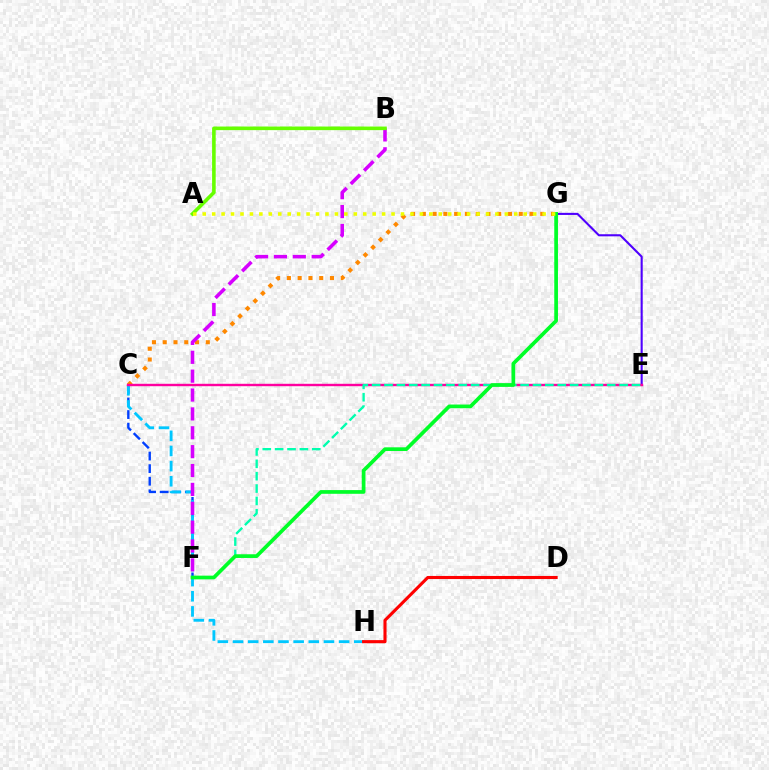{('E', 'G'): [{'color': '#4f00ff', 'line_style': 'solid', 'thickness': 1.51}], ('C', 'G'): [{'color': '#ff8800', 'line_style': 'dotted', 'thickness': 2.93}], ('C', 'F'): [{'color': '#003fff', 'line_style': 'dashed', 'thickness': 1.71}], ('C', 'H'): [{'color': '#00c7ff', 'line_style': 'dashed', 'thickness': 2.06}], ('D', 'H'): [{'color': '#ff0000', 'line_style': 'solid', 'thickness': 2.23}], ('C', 'E'): [{'color': '#ff00a0', 'line_style': 'solid', 'thickness': 1.73}], ('B', 'F'): [{'color': '#d600ff', 'line_style': 'dashed', 'thickness': 2.56}], ('E', 'F'): [{'color': '#00ffaf', 'line_style': 'dashed', 'thickness': 1.68}], ('A', 'B'): [{'color': '#66ff00', 'line_style': 'solid', 'thickness': 2.59}], ('F', 'G'): [{'color': '#00ff27', 'line_style': 'solid', 'thickness': 2.67}], ('A', 'G'): [{'color': '#eeff00', 'line_style': 'dotted', 'thickness': 2.57}]}